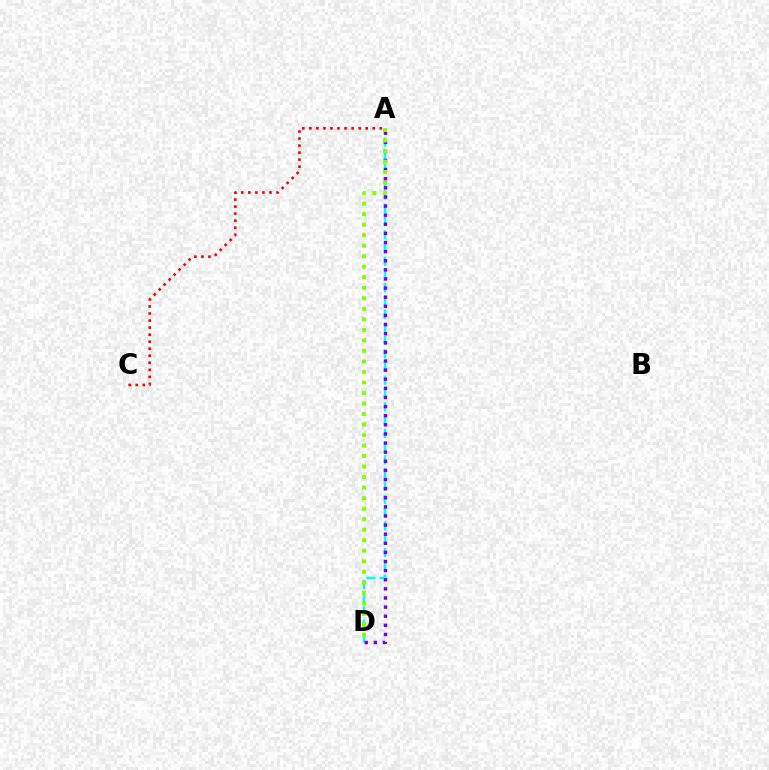{('A', 'D'): [{'color': '#00fff6', 'line_style': 'dashed', 'thickness': 1.8}, {'color': '#7200ff', 'line_style': 'dotted', 'thickness': 2.48}, {'color': '#84ff00', 'line_style': 'dotted', 'thickness': 2.86}], ('A', 'C'): [{'color': '#ff0000', 'line_style': 'dotted', 'thickness': 1.91}]}